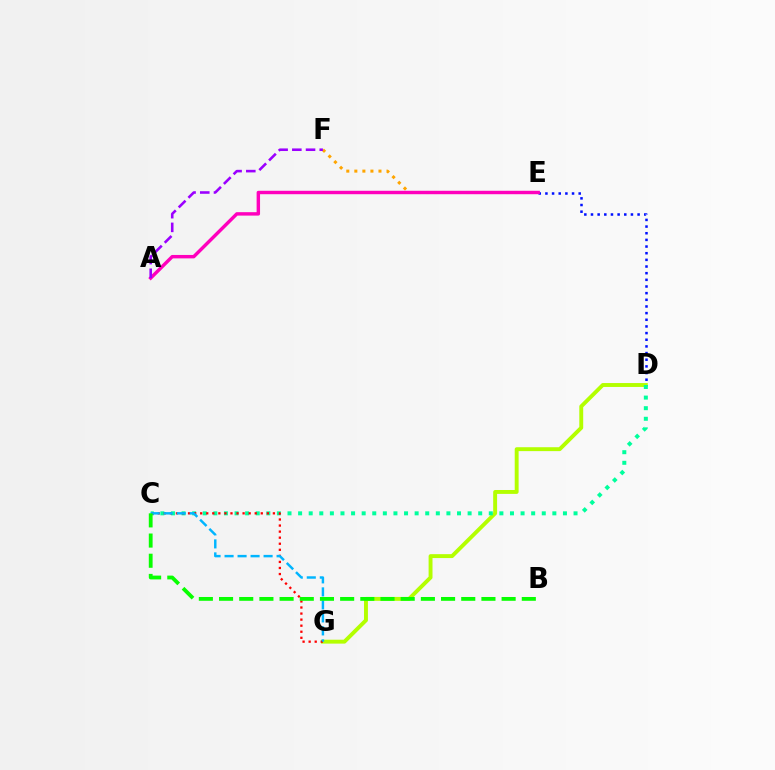{('D', 'G'): [{'color': '#b3ff00', 'line_style': 'solid', 'thickness': 2.81}], ('D', 'E'): [{'color': '#0010ff', 'line_style': 'dotted', 'thickness': 1.81}], ('C', 'D'): [{'color': '#00ff9d', 'line_style': 'dotted', 'thickness': 2.88}], ('E', 'F'): [{'color': '#ffa500', 'line_style': 'dotted', 'thickness': 2.19}], ('C', 'G'): [{'color': '#ff0000', 'line_style': 'dotted', 'thickness': 1.65}, {'color': '#00b5ff', 'line_style': 'dashed', 'thickness': 1.77}], ('A', 'E'): [{'color': '#ff00bd', 'line_style': 'solid', 'thickness': 2.47}], ('A', 'F'): [{'color': '#9b00ff', 'line_style': 'dashed', 'thickness': 1.86}], ('B', 'C'): [{'color': '#08ff00', 'line_style': 'dashed', 'thickness': 2.74}]}